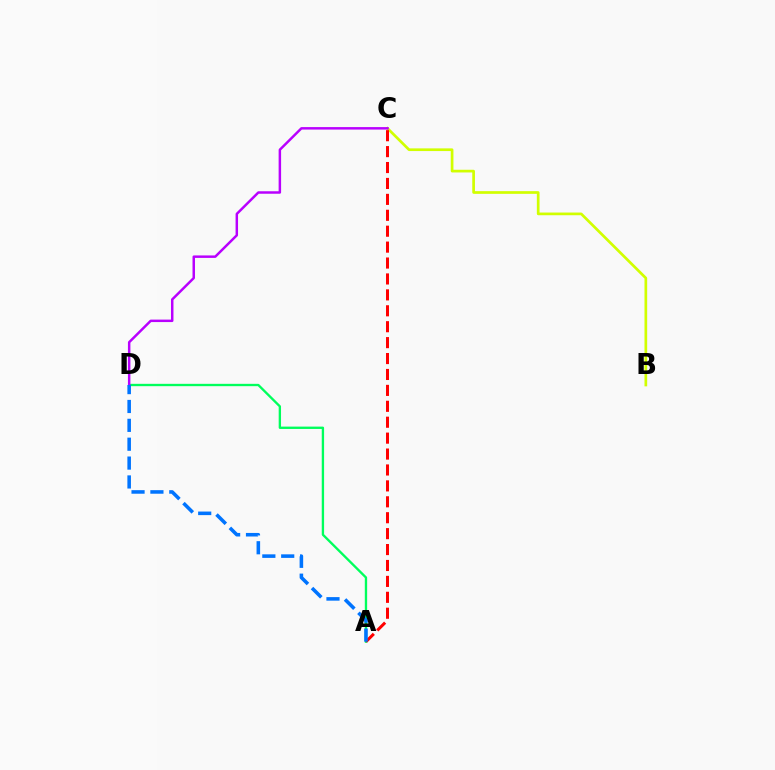{('B', 'C'): [{'color': '#d1ff00', 'line_style': 'solid', 'thickness': 1.94}], ('A', 'D'): [{'color': '#00ff5c', 'line_style': 'solid', 'thickness': 1.69}, {'color': '#0074ff', 'line_style': 'dashed', 'thickness': 2.56}], ('A', 'C'): [{'color': '#ff0000', 'line_style': 'dashed', 'thickness': 2.16}], ('C', 'D'): [{'color': '#b900ff', 'line_style': 'solid', 'thickness': 1.78}]}